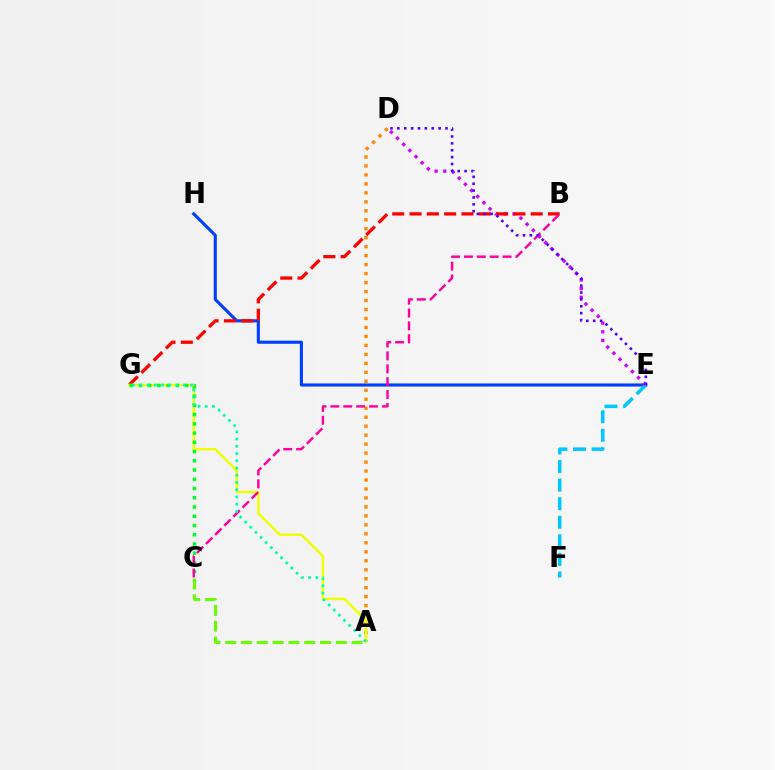{('E', 'H'): [{'color': '#003fff', 'line_style': 'solid', 'thickness': 2.24}], ('A', 'D'): [{'color': '#ff8800', 'line_style': 'dotted', 'thickness': 2.44}], ('E', 'F'): [{'color': '#00c7ff', 'line_style': 'dashed', 'thickness': 2.52}], ('D', 'E'): [{'color': '#d600ff', 'line_style': 'dotted', 'thickness': 2.36}, {'color': '#4f00ff', 'line_style': 'dotted', 'thickness': 1.87}], ('B', 'G'): [{'color': '#ff0000', 'line_style': 'dashed', 'thickness': 2.35}], ('A', 'G'): [{'color': '#eeff00', 'line_style': 'solid', 'thickness': 1.74}, {'color': '#00ffaf', 'line_style': 'dotted', 'thickness': 1.96}], ('C', 'G'): [{'color': '#00ff27', 'line_style': 'dotted', 'thickness': 2.51}], ('B', 'C'): [{'color': '#ff00a0', 'line_style': 'dashed', 'thickness': 1.75}], ('A', 'C'): [{'color': '#66ff00', 'line_style': 'dashed', 'thickness': 2.15}]}